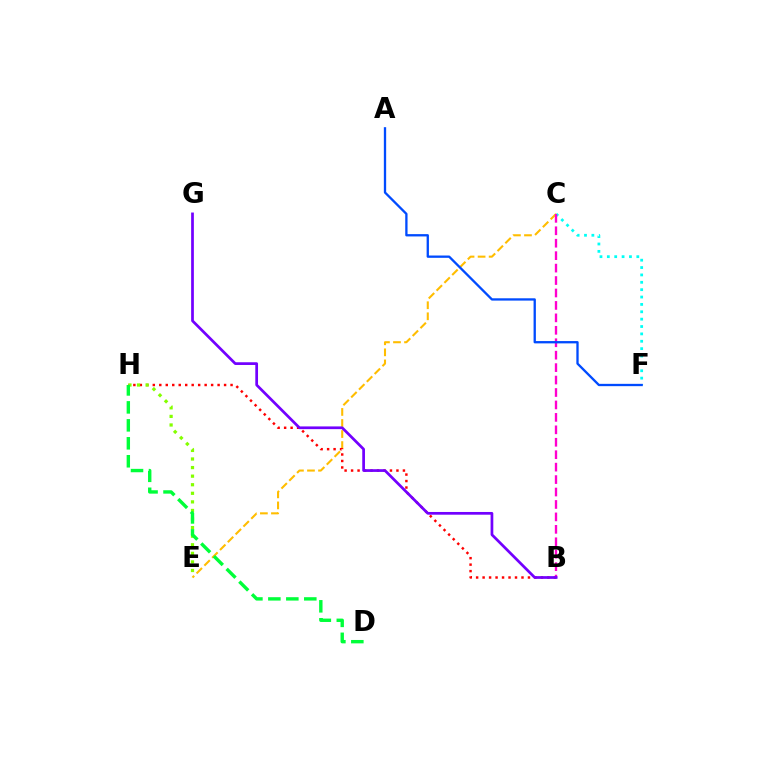{('C', 'E'): [{'color': '#ffbd00', 'line_style': 'dashed', 'thickness': 1.5}], ('C', 'F'): [{'color': '#00fff6', 'line_style': 'dotted', 'thickness': 2.0}], ('B', 'H'): [{'color': '#ff0000', 'line_style': 'dotted', 'thickness': 1.76}], ('E', 'H'): [{'color': '#84ff00', 'line_style': 'dotted', 'thickness': 2.33}], ('B', 'C'): [{'color': '#ff00cf', 'line_style': 'dashed', 'thickness': 1.69}], ('D', 'H'): [{'color': '#00ff39', 'line_style': 'dashed', 'thickness': 2.44}], ('B', 'G'): [{'color': '#7200ff', 'line_style': 'solid', 'thickness': 1.96}], ('A', 'F'): [{'color': '#004bff', 'line_style': 'solid', 'thickness': 1.66}]}